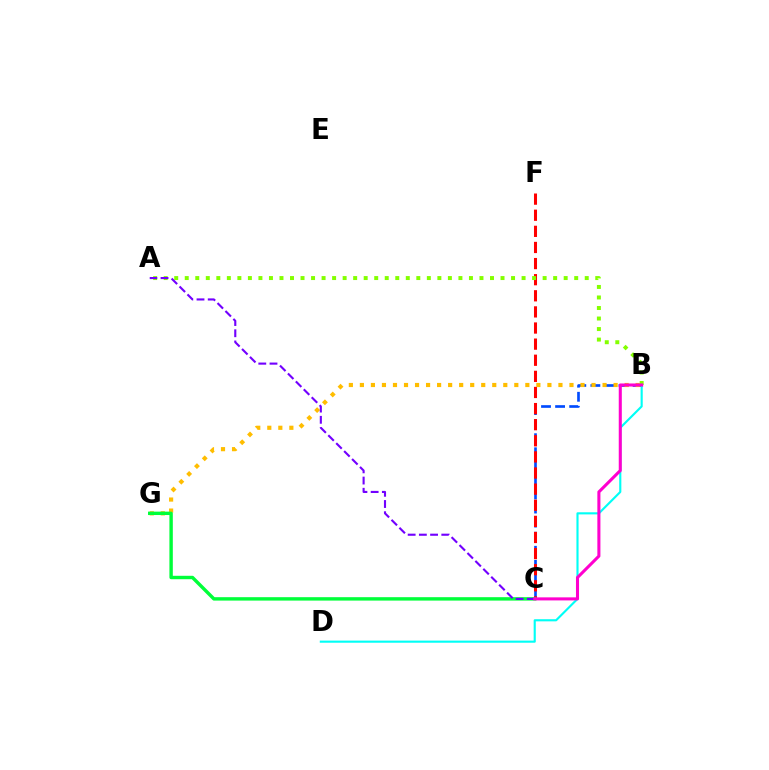{('B', 'C'): [{'color': '#004bff', 'line_style': 'dashed', 'thickness': 1.91}, {'color': '#ff00cf', 'line_style': 'solid', 'thickness': 2.2}], ('C', 'F'): [{'color': '#ff0000', 'line_style': 'dashed', 'thickness': 2.19}], ('B', 'G'): [{'color': '#ffbd00', 'line_style': 'dotted', 'thickness': 3.0}], ('C', 'G'): [{'color': '#00ff39', 'line_style': 'solid', 'thickness': 2.46}], ('A', 'B'): [{'color': '#84ff00', 'line_style': 'dotted', 'thickness': 2.86}], ('B', 'D'): [{'color': '#00fff6', 'line_style': 'solid', 'thickness': 1.53}], ('A', 'C'): [{'color': '#7200ff', 'line_style': 'dashed', 'thickness': 1.52}]}